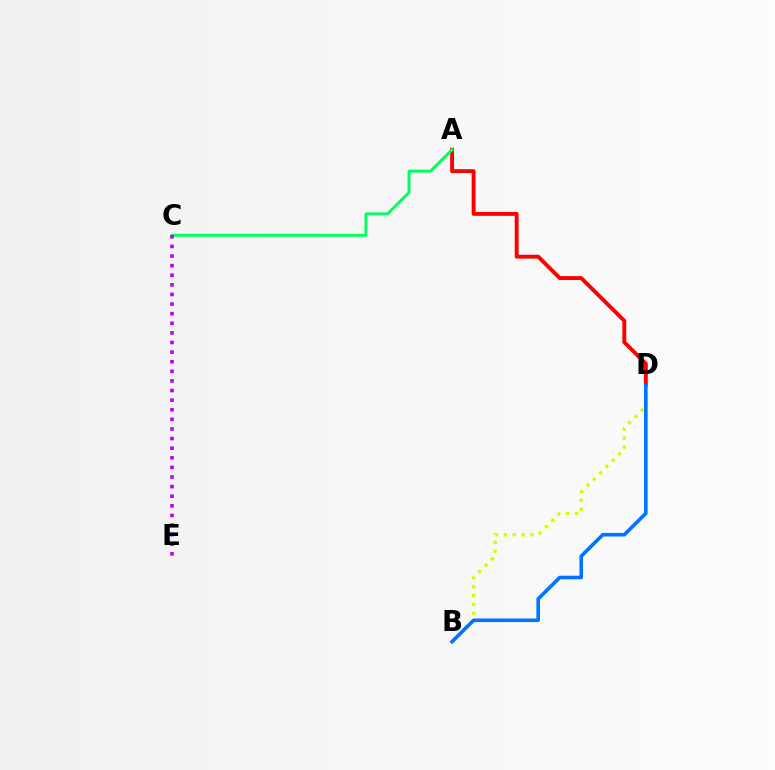{('A', 'D'): [{'color': '#ff0000', 'line_style': 'solid', 'thickness': 2.81}], ('B', 'D'): [{'color': '#d1ff00', 'line_style': 'dotted', 'thickness': 2.42}, {'color': '#0074ff', 'line_style': 'solid', 'thickness': 2.59}], ('A', 'C'): [{'color': '#00ff5c', 'line_style': 'solid', 'thickness': 2.1}], ('C', 'E'): [{'color': '#b900ff', 'line_style': 'dotted', 'thickness': 2.61}]}